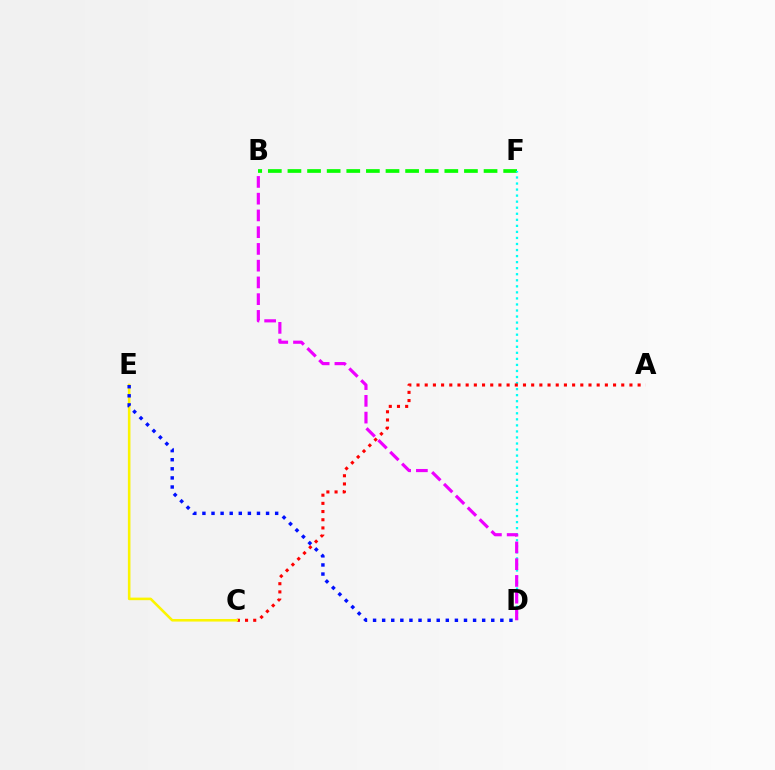{('B', 'F'): [{'color': '#08ff00', 'line_style': 'dashed', 'thickness': 2.66}], ('D', 'F'): [{'color': '#00fff6', 'line_style': 'dotted', 'thickness': 1.64}], ('B', 'D'): [{'color': '#ee00ff', 'line_style': 'dashed', 'thickness': 2.27}], ('A', 'C'): [{'color': '#ff0000', 'line_style': 'dotted', 'thickness': 2.22}], ('C', 'E'): [{'color': '#fcf500', 'line_style': 'solid', 'thickness': 1.86}], ('D', 'E'): [{'color': '#0010ff', 'line_style': 'dotted', 'thickness': 2.47}]}